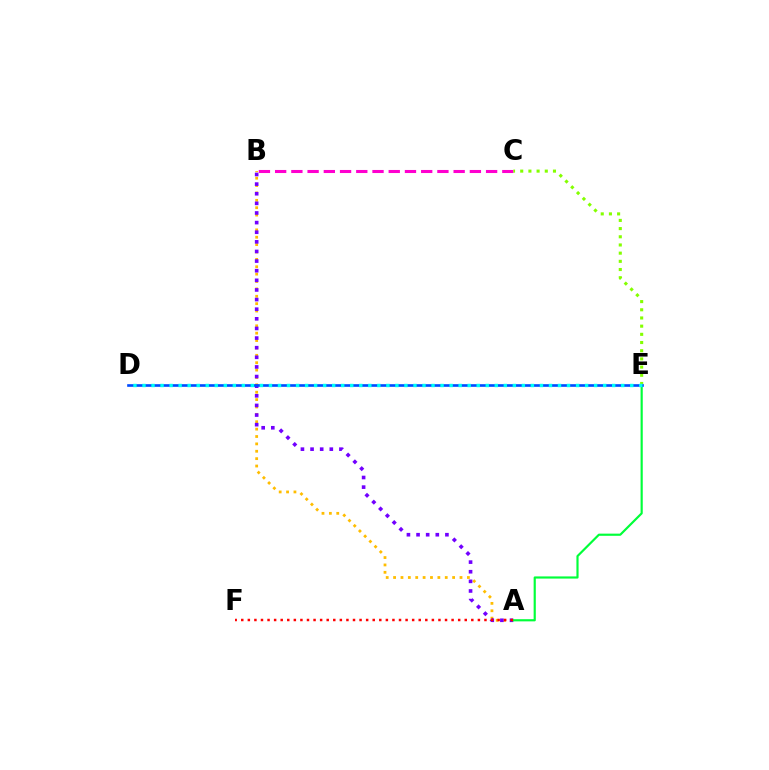{('A', 'B'): [{'color': '#ffbd00', 'line_style': 'dotted', 'thickness': 2.01}, {'color': '#7200ff', 'line_style': 'dotted', 'thickness': 2.61}], ('A', 'E'): [{'color': '#00ff39', 'line_style': 'solid', 'thickness': 1.56}], ('B', 'C'): [{'color': '#ff00cf', 'line_style': 'dashed', 'thickness': 2.2}], ('C', 'E'): [{'color': '#84ff00', 'line_style': 'dotted', 'thickness': 2.22}], ('A', 'F'): [{'color': '#ff0000', 'line_style': 'dotted', 'thickness': 1.79}], ('D', 'E'): [{'color': '#004bff', 'line_style': 'solid', 'thickness': 1.9}, {'color': '#00fff6', 'line_style': 'dotted', 'thickness': 2.45}]}